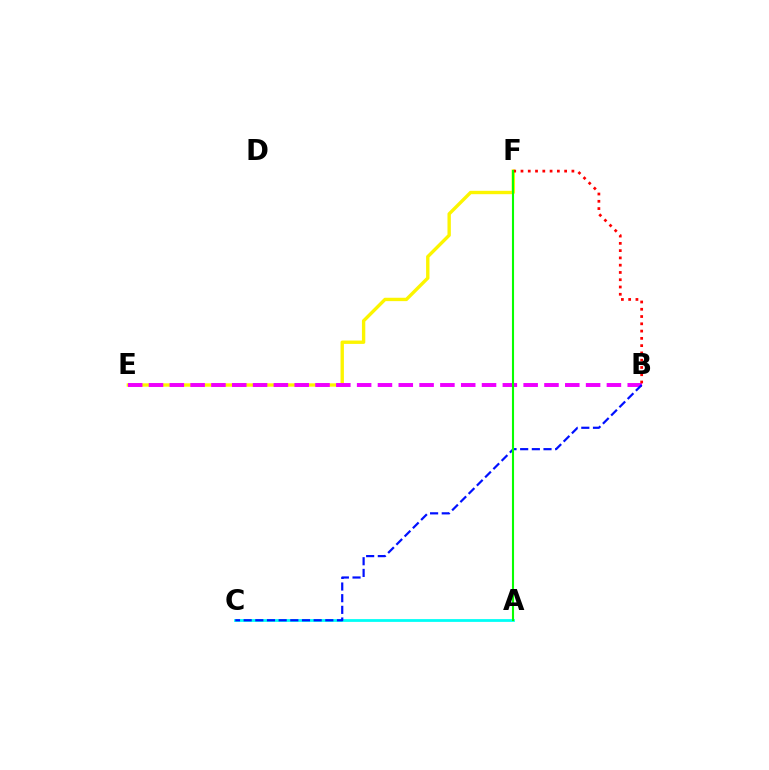{('A', 'C'): [{'color': '#00fff6', 'line_style': 'solid', 'thickness': 1.99}], ('E', 'F'): [{'color': '#fcf500', 'line_style': 'solid', 'thickness': 2.43}], ('B', 'E'): [{'color': '#ee00ff', 'line_style': 'dashed', 'thickness': 2.83}], ('B', 'C'): [{'color': '#0010ff', 'line_style': 'dashed', 'thickness': 1.58}], ('B', 'F'): [{'color': '#ff0000', 'line_style': 'dotted', 'thickness': 1.98}], ('A', 'F'): [{'color': '#08ff00', 'line_style': 'solid', 'thickness': 1.51}]}